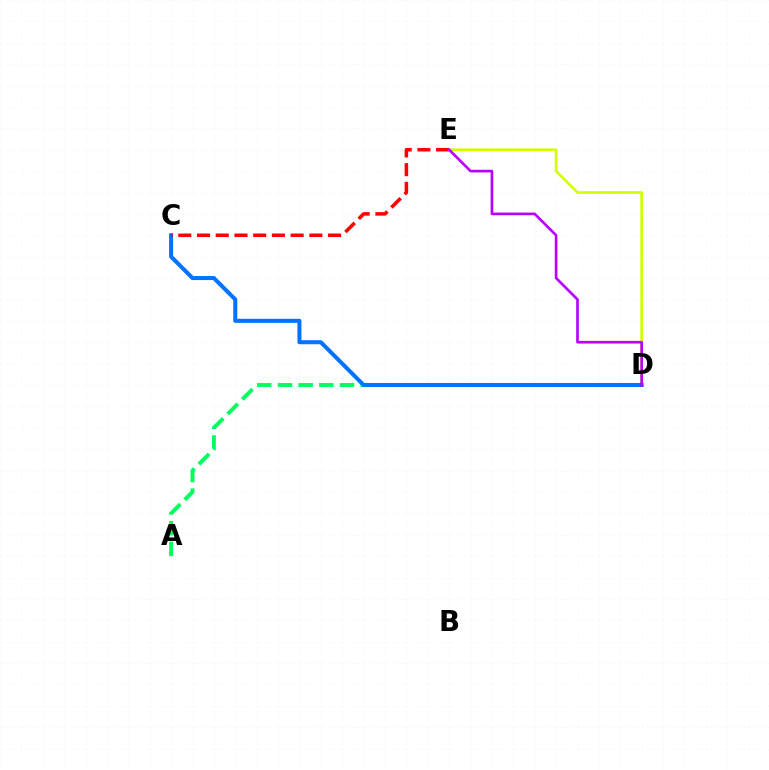{('D', 'E'): [{'color': '#d1ff00', 'line_style': 'solid', 'thickness': 1.9}, {'color': '#b900ff', 'line_style': 'solid', 'thickness': 1.92}], ('A', 'D'): [{'color': '#00ff5c', 'line_style': 'dashed', 'thickness': 2.81}], ('C', 'D'): [{'color': '#0074ff', 'line_style': 'solid', 'thickness': 2.9}], ('C', 'E'): [{'color': '#ff0000', 'line_style': 'dashed', 'thickness': 2.54}]}